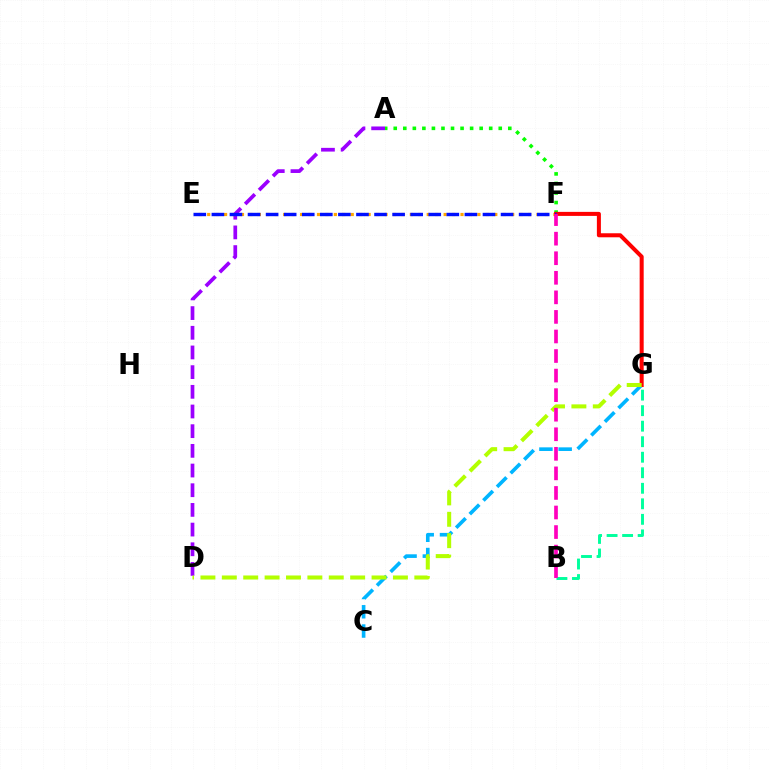{('A', 'D'): [{'color': '#9b00ff', 'line_style': 'dashed', 'thickness': 2.67}], ('C', 'G'): [{'color': '#00b5ff', 'line_style': 'dashed', 'thickness': 2.62}], ('A', 'F'): [{'color': '#08ff00', 'line_style': 'dotted', 'thickness': 2.59}], ('E', 'F'): [{'color': '#ffa500', 'line_style': 'dotted', 'thickness': 2.29}, {'color': '#0010ff', 'line_style': 'dashed', 'thickness': 2.46}], ('F', 'G'): [{'color': '#ff0000', 'line_style': 'solid', 'thickness': 2.9}], ('D', 'G'): [{'color': '#b3ff00', 'line_style': 'dashed', 'thickness': 2.91}], ('B', 'G'): [{'color': '#00ff9d', 'line_style': 'dashed', 'thickness': 2.11}], ('B', 'F'): [{'color': '#ff00bd', 'line_style': 'dashed', 'thickness': 2.66}]}